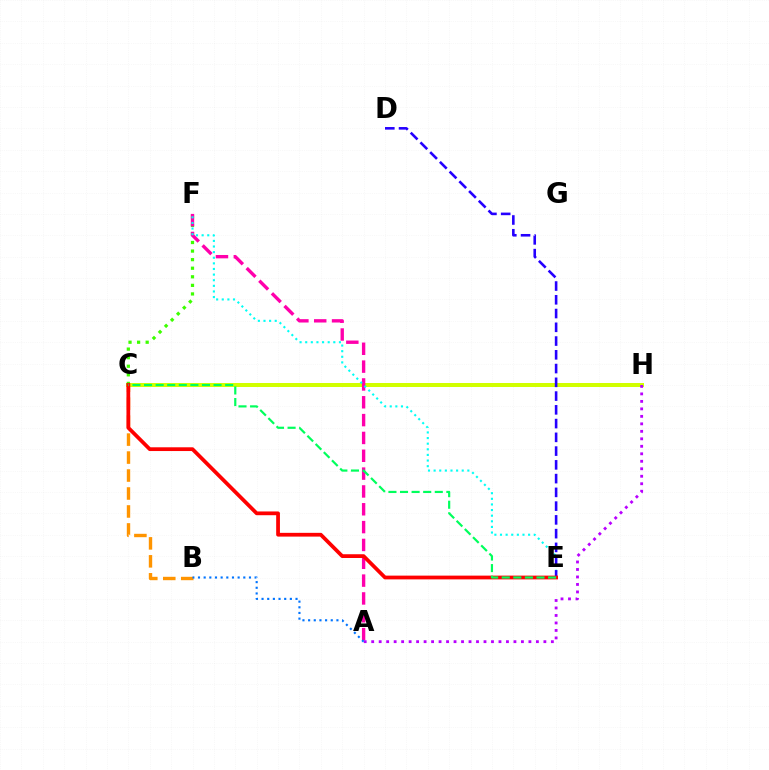{('C', 'H'): [{'color': '#d1ff00', 'line_style': 'solid', 'thickness': 2.87}], ('C', 'F'): [{'color': '#3dff00', 'line_style': 'dotted', 'thickness': 2.33}], ('B', 'C'): [{'color': '#ff9400', 'line_style': 'dashed', 'thickness': 2.44}], ('A', 'F'): [{'color': '#ff00ac', 'line_style': 'dashed', 'thickness': 2.42}], ('E', 'F'): [{'color': '#00fff6', 'line_style': 'dotted', 'thickness': 1.53}], ('A', 'H'): [{'color': '#b900ff', 'line_style': 'dotted', 'thickness': 2.03}], ('D', 'E'): [{'color': '#2500ff', 'line_style': 'dashed', 'thickness': 1.87}], ('C', 'E'): [{'color': '#ff0000', 'line_style': 'solid', 'thickness': 2.7}, {'color': '#00ff5c', 'line_style': 'dashed', 'thickness': 1.57}], ('A', 'B'): [{'color': '#0074ff', 'line_style': 'dotted', 'thickness': 1.54}]}